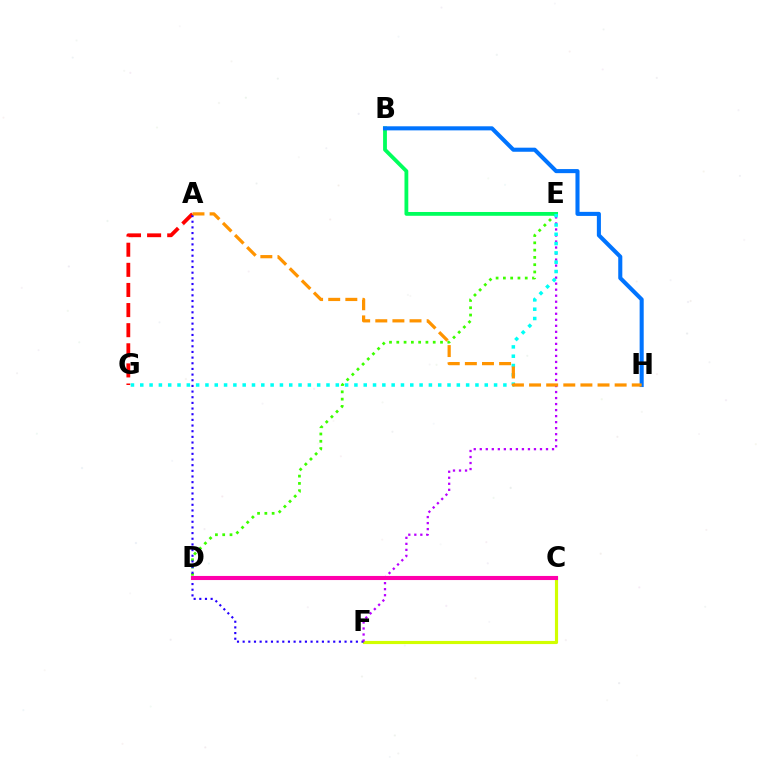{('C', 'F'): [{'color': '#d1ff00', 'line_style': 'solid', 'thickness': 2.26}], ('A', 'G'): [{'color': '#ff0000', 'line_style': 'dashed', 'thickness': 2.73}], ('D', 'E'): [{'color': '#3dff00', 'line_style': 'dotted', 'thickness': 1.98}], ('A', 'F'): [{'color': '#2500ff', 'line_style': 'dotted', 'thickness': 1.54}], ('E', 'F'): [{'color': '#b900ff', 'line_style': 'dotted', 'thickness': 1.64}], ('B', 'E'): [{'color': '#00ff5c', 'line_style': 'solid', 'thickness': 2.74}], ('B', 'H'): [{'color': '#0074ff', 'line_style': 'solid', 'thickness': 2.93}], ('E', 'G'): [{'color': '#00fff6', 'line_style': 'dotted', 'thickness': 2.53}], ('C', 'D'): [{'color': '#ff00ac', 'line_style': 'solid', 'thickness': 2.95}], ('A', 'H'): [{'color': '#ff9400', 'line_style': 'dashed', 'thickness': 2.33}]}